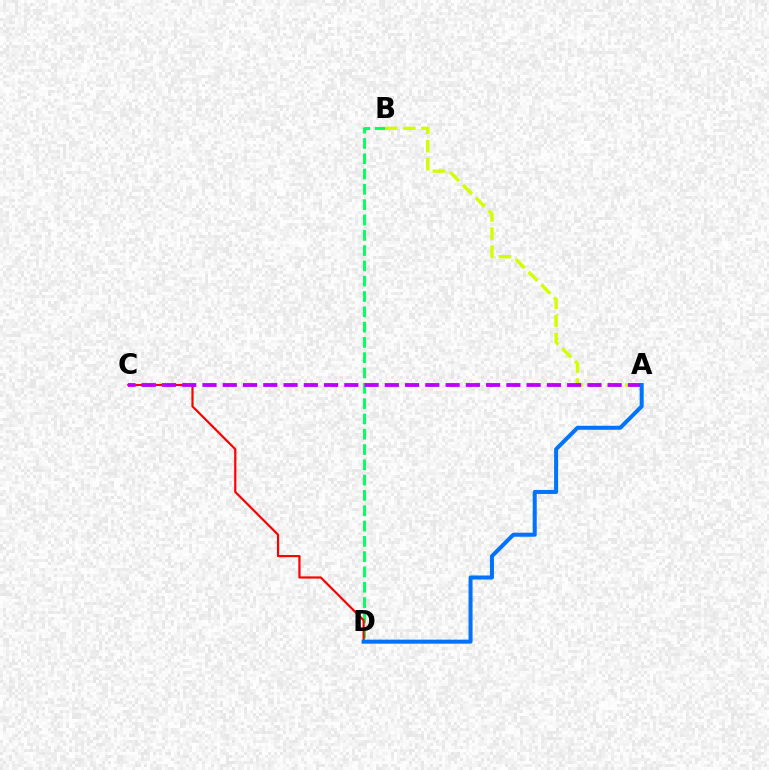{('B', 'D'): [{'color': '#00ff5c', 'line_style': 'dashed', 'thickness': 2.08}], ('C', 'D'): [{'color': '#ff0000', 'line_style': 'solid', 'thickness': 1.58}], ('A', 'B'): [{'color': '#d1ff00', 'line_style': 'dashed', 'thickness': 2.46}], ('A', 'C'): [{'color': '#b900ff', 'line_style': 'dashed', 'thickness': 2.75}], ('A', 'D'): [{'color': '#0074ff', 'line_style': 'solid', 'thickness': 2.9}]}